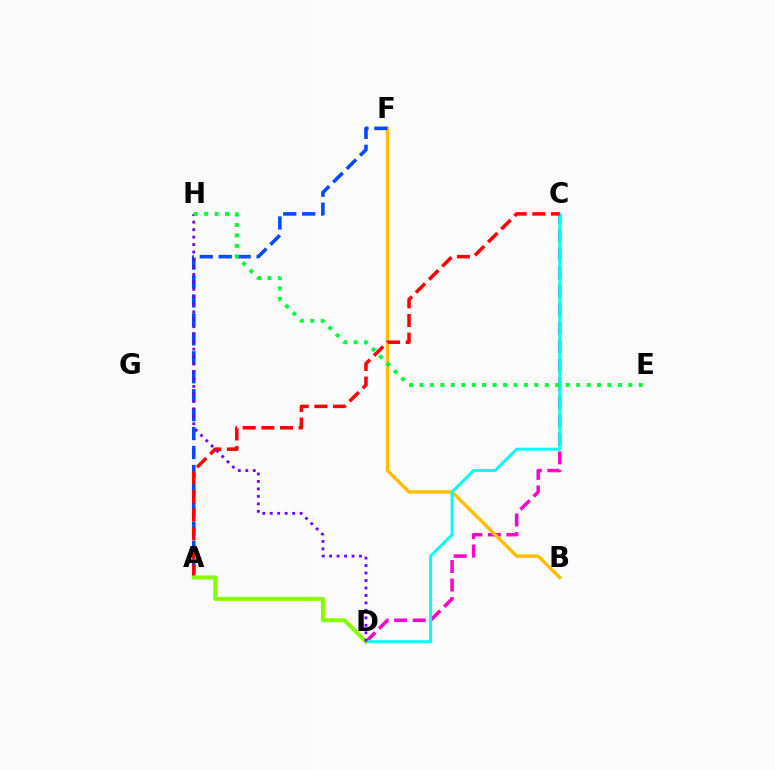{('C', 'D'): [{'color': '#ff00cf', 'line_style': 'dashed', 'thickness': 2.52}, {'color': '#00fff6', 'line_style': 'solid', 'thickness': 2.12}], ('B', 'F'): [{'color': '#ffbd00', 'line_style': 'solid', 'thickness': 2.43}], ('A', 'F'): [{'color': '#004bff', 'line_style': 'dashed', 'thickness': 2.57}], ('A', 'C'): [{'color': '#ff0000', 'line_style': 'dashed', 'thickness': 2.53}], ('A', 'D'): [{'color': '#84ff00', 'line_style': 'solid', 'thickness': 2.9}], ('D', 'H'): [{'color': '#7200ff', 'line_style': 'dotted', 'thickness': 2.03}], ('E', 'H'): [{'color': '#00ff39', 'line_style': 'dotted', 'thickness': 2.84}]}